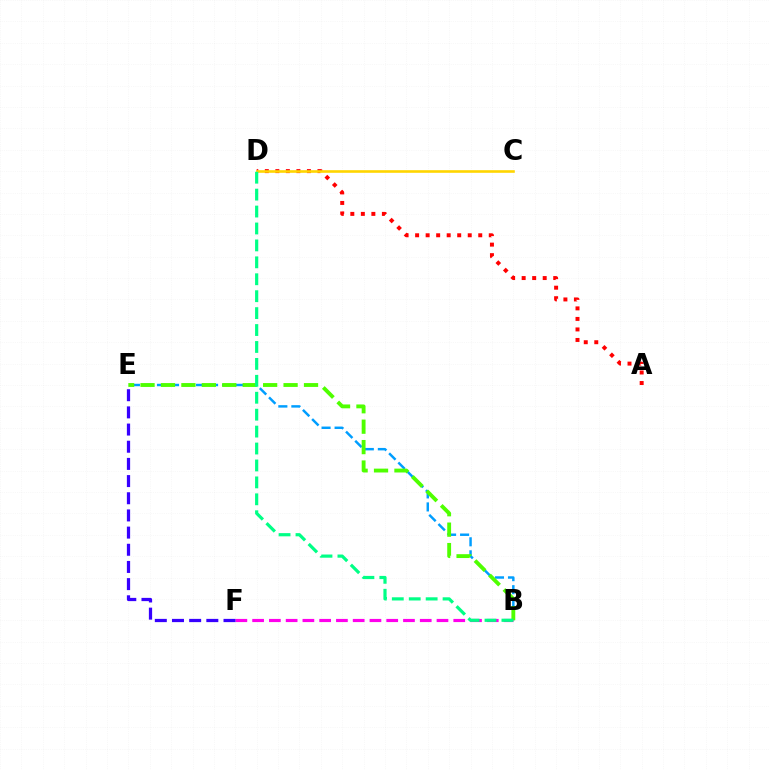{('B', 'F'): [{'color': '#ff00ed', 'line_style': 'dashed', 'thickness': 2.28}], ('A', 'D'): [{'color': '#ff0000', 'line_style': 'dotted', 'thickness': 2.86}], ('B', 'E'): [{'color': '#009eff', 'line_style': 'dashed', 'thickness': 1.77}, {'color': '#4fff00', 'line_style': 'dashed', 'thickness': 2.78}], ('E', 'F'): [{'color': '#3700ff', 'line_style': 'dashed', 'thickness': 2.33}], ('C', 'D'): [{'color': '#ffd500', 'line_style': 'solid', 'thickness': 1.88}], ('B', 'D'): [{'color': '#00ff86', 'line_style': 'dashed', 'thickness': 2.3}]}